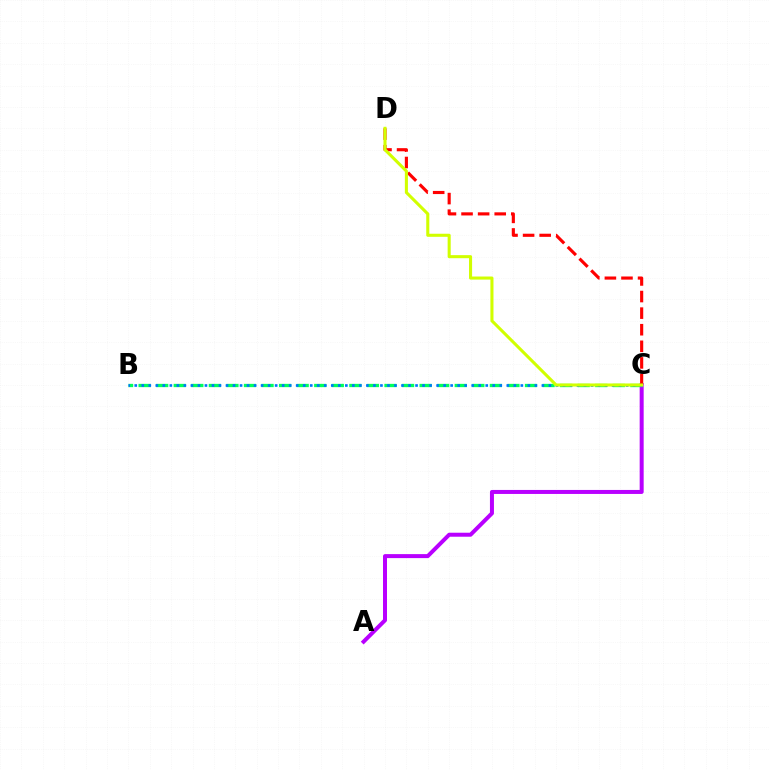{('A', 'C'): [{'color': '#b900ff', 'line_style': 'solid', 'thickness': 2.88}], ('B', 'C'): [{'color': '#00ff5c', 'line_style': 'dashed', 'thickness': 2.39}, {'color': '#0074ff', 'line_style': 'dotted', 'thickness': 1.91}], ('C', 'D'): [{'color': '#ff0000', 'line_style': 'dashed', 'thickness': 2.25}, {'color': '#d1ff00', 'line_style': 'solid', 'thickness': 2.21}]}